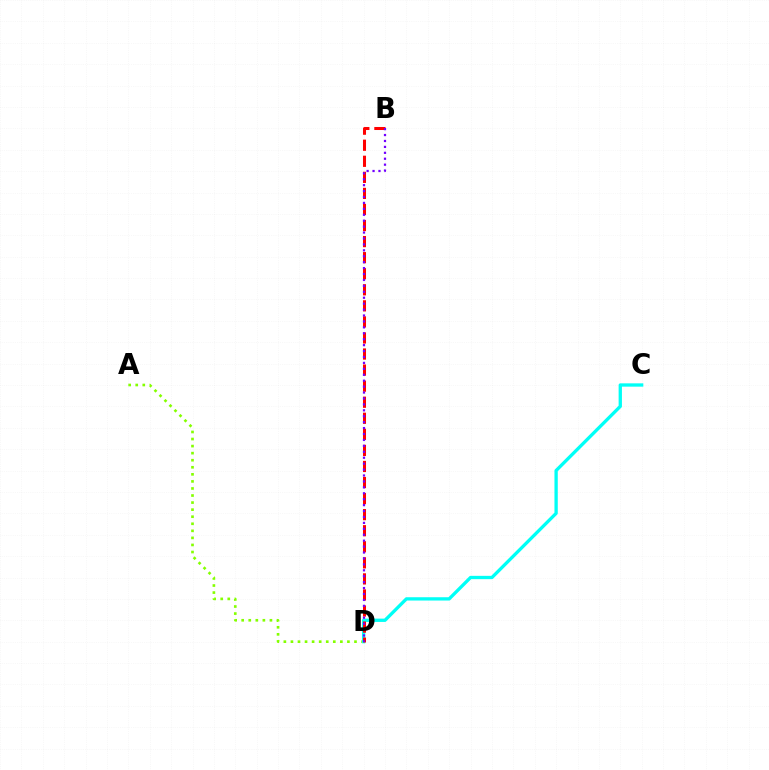{('A', 'D'): [{'color': '#84ff00', 'line_style': 'dotted', 'thickness': 1.92}], ('C', 'D'): [{'color': '#00fff6', 'line_style': 'solid', 'thickness': 2.38}], ('B', 'D'): [{'color': '#ff0000', 'line_style': 'dashed', 'thickness': 2.18}, {'color': '#7200ff', 'line_style': 'dotted', 'thickness': 1.61}]}